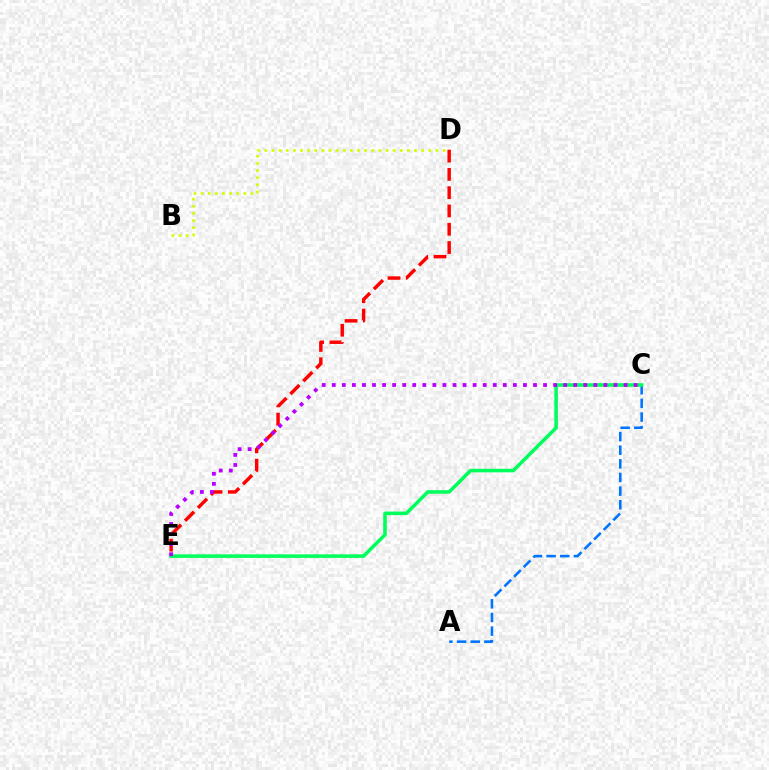{('A', 'C'): [{'color': '#0074ff', 'line_style': 'dashed', 'thickness': 1.85}], ('D', 'E'): [{'color': '#ff0000', 'line_style': 'dashed', 'thickness': 2.48}], ('C', 'E'): [{'color': '#00ff5c', 'line_style': 'solid', 'thickness': 2.56}, {'color': '#b900ff', 'line_style': 'dotted', 'thickness': 2.73}], ('B', 'D'): [{'color': '#d1ff00', 'line_style': 'dotted', 'thickness': 1.94}]}